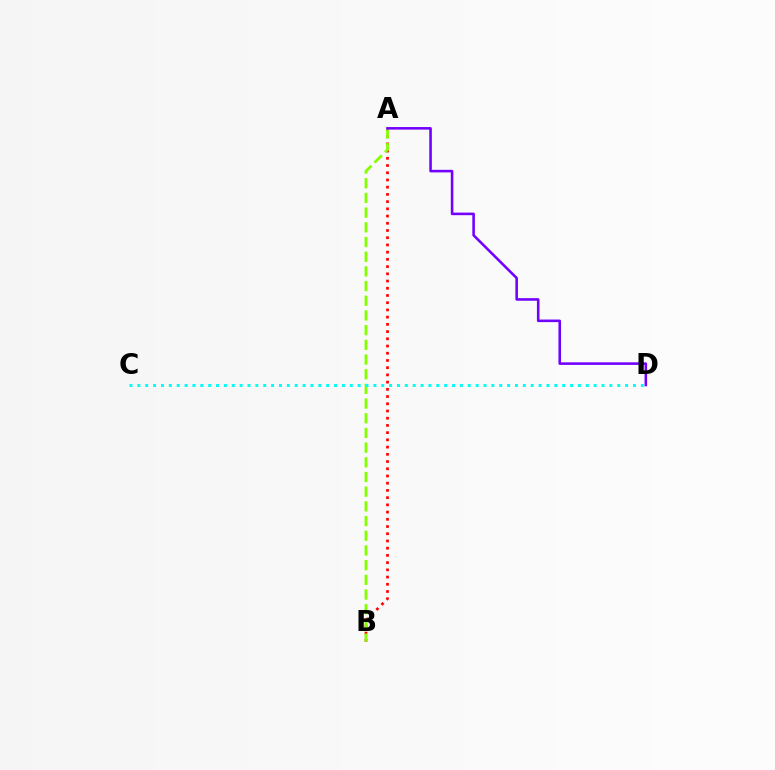{('A', 'B'): [{'color': '#ff0000', 'line_style': 'dotted', 'thickness': 1.96}, {'color': '#84ff00', 'line_style': 'dashed', 'thickness': 2.0}], ('A', 'D'): [{'color': '#7200ff', 'line_style': 'solid', 'thickness': 1.85}], ('C', 'D'): [{'color': '#00fff6', 'line_style': 'dotted', 'thickness': 2.14}]}